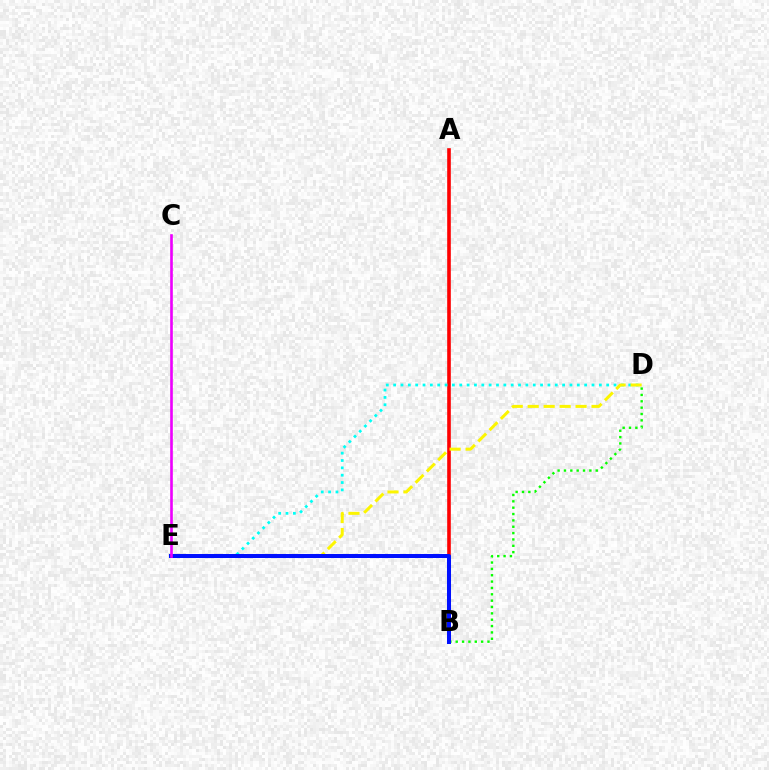{('A', 'B'): [{'color': '#ff0000', 'line_style': 'solid', 'thickness': 2.61}], ('D', 'E'): [{'color': '#00fff6', 'line_style': 'dotted', 'thickness': 2.0}, {'color': '#fcf500', 'line_style': 'dashed', 'thickness': 2.17}], ('B', 'D'): [{'color': '#08ff00', 'line_style': 'dotted', 'thickness': 1.73}], ('B', 'E'): [{'color': '#0010ff', 'line_style': 'solid', 'thickness': 2.9}], ('C', 'E'): [{'color': '#ee00ff', 'line_style': 'solid', 'thickness': 1.9}]}